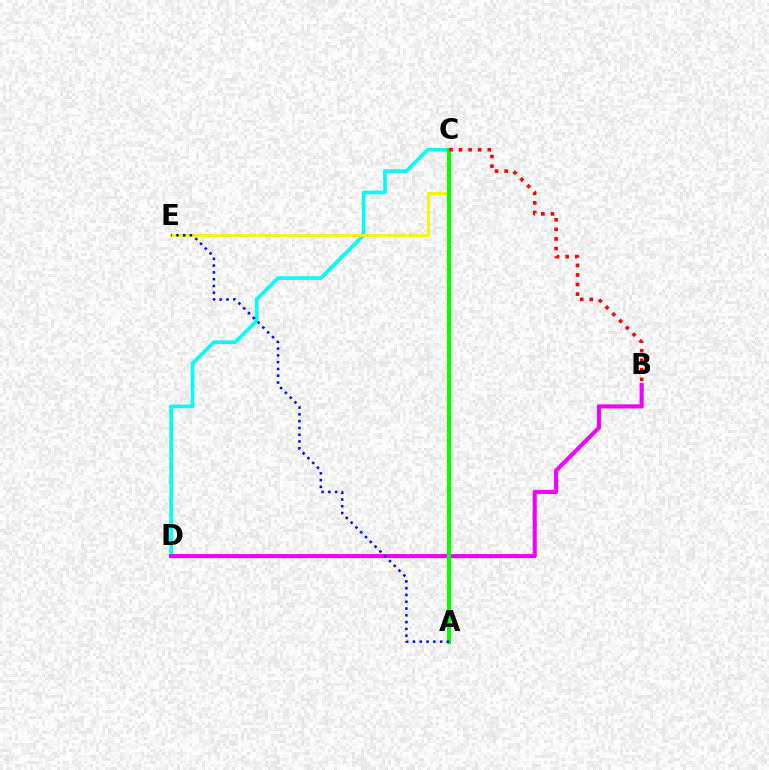{('C', 'D'): [{'color': '#00fff6', 'line_style': 'solid', 'thickness': 2.64}], ('C', 'E'): [{'color': '#fcf500', 'line_style': 'solid', 'thickness': 2.01}], ('B', 'D'): [{'color': '#ee00ff', 'line_style': 'solid', 'thickness': 2.94}], ('A', 'C'): [{'color': '#08ff00', 'line_style': 'solid', 'thickness': 2.93}], ('A', 'E'): [{'color': '#0010ff', 'line_style': 'dotted', 'thickness': 1.84}], ('B', 'C'): [{'color': '#ff0000', 'line_style': 'dotted', 'thickness': 2.6}]}